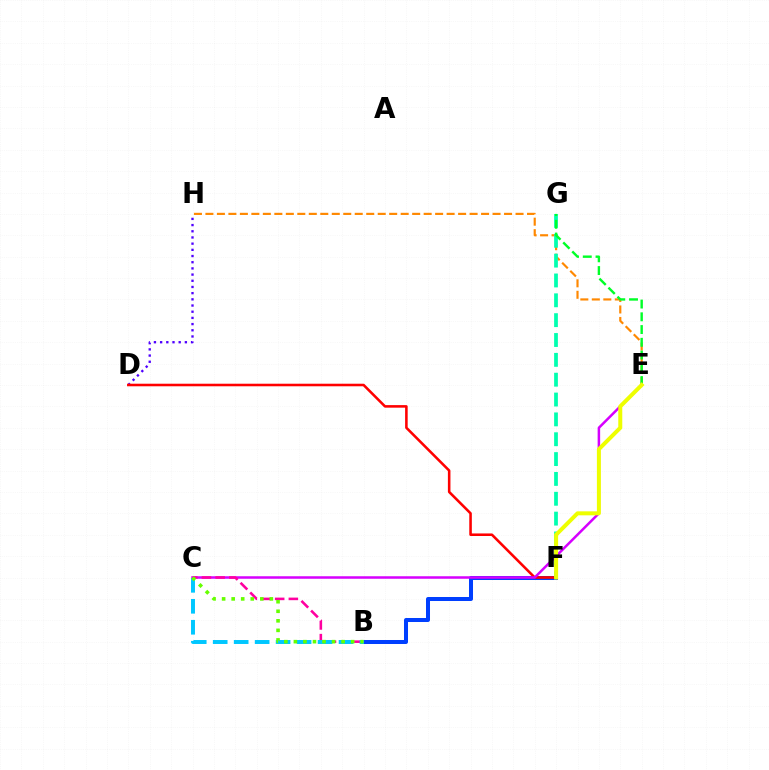{('D', 'H'): [{'color': '#4f00ff', 'line_style': 'dotted', 'thickness': 1.68}], ('B', 'F'): [{'color': '#003fff', 'line_style': 'solid', 'thickness': 2.88}], ('E', 'H'): [{'color': '#ff8800', 'line_style': 'dashed', 'thickness': 1.56}], ('D', 'F'): [{'color': '#ff0000', 'line_style': 'solid', 'thickness': 1.85}], ('C', 'E'): [{'color': '#d600ff', 'line_style': 'solid', 'thickness': 1.81}], ('F', 'G'): [{'color': '#00ffaf', 'line_style': 'dashed', 'thickness': 2.7}], ('E', 'G'): [{'color': '#00ff27', 'line_style': 'dashed', 'thickness': 1.73}], ('B', 'C'): [{'color': '#ff00a0', 'line_style': 'dashed', 'thickness': 1.86}, {'color': '#00c7ff', 'line_style': 'dashed', 'thickness': 2.85}, {'color': '#66ff00', 'line_style': 'dotted', 'thickness': 2.59}], ('E', 'F'): [{'color': '#eeff00', 'line_style': 'solid', 'thickness': 2.88}]}